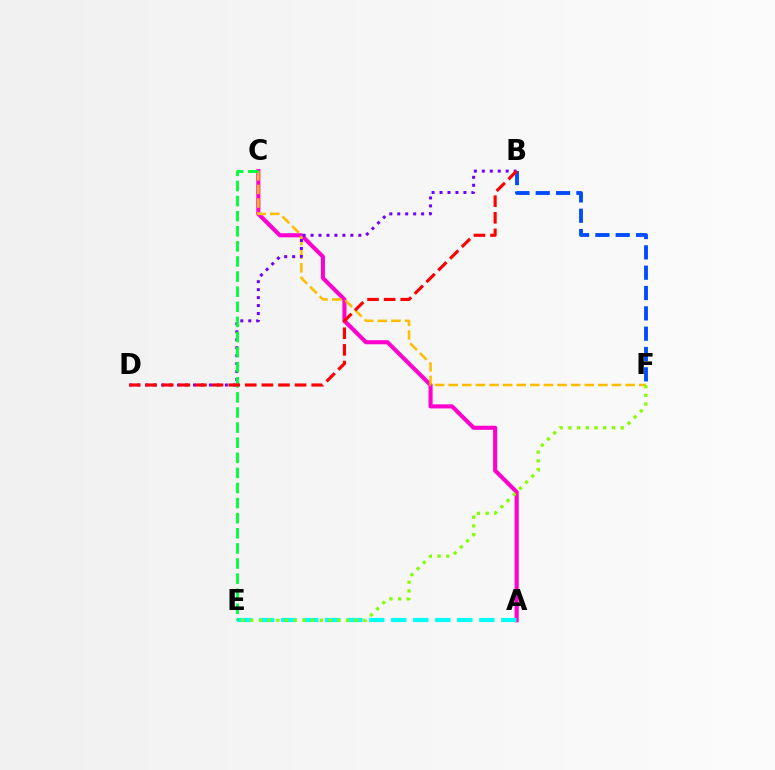{('A', 'C'): [{'color': '#ff00cf', 'line_style': 'solid', 'thickness': 2.94}], ('C', 'F'): [{'color': '#ffbd00', 'line_style': 'dashed', 'thickness': 1.85}], ('B', 'F'): [{'color': '#004bff', 'line_style': 'dashed', 'thickness': 2.76}], ('A', 'E'): [{'color': '#00fff6', 'line_style': 'dashed', 'thickness': 2.99}], ('B', 'D'): [{'color': '#7200ff', 'line_style': 'dotted', 'thickness': 2.16}, {'color': '#ff0000', 'line_style': 'dashed', 'thickness': 2.26}], ('C', 'E'): [{'color': '#00ff39', 'line_style': 'dashed', 'thickness': 2.05}], ('E', 'F'): [{'color': '#84ff00', 'line_style': 'dotted', 'thickness': 2.37}]}